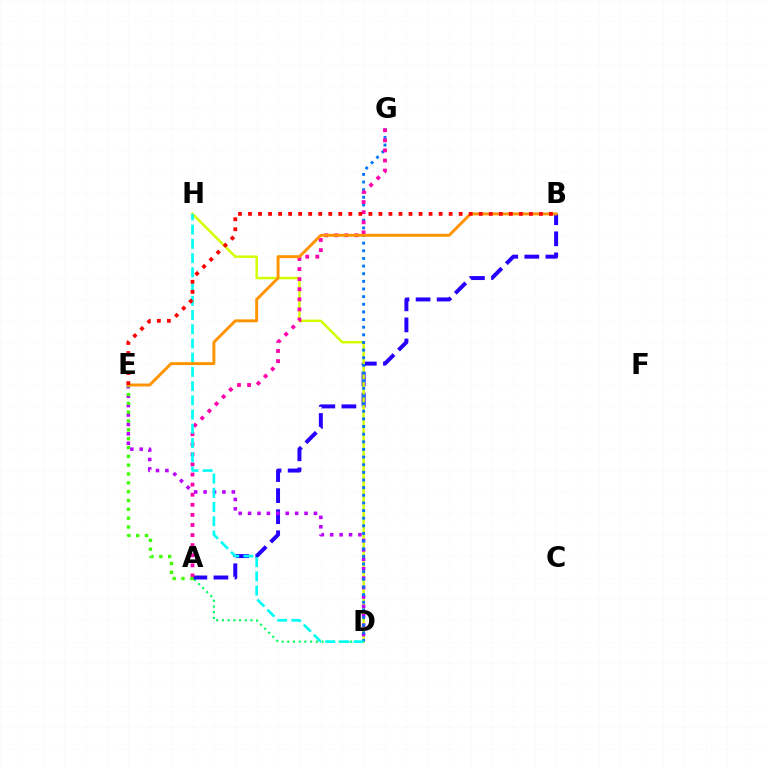{('A', 'D'): [{'color': '#00ff5c', 'line_style': 'dotted', 'thickness': 1.55}], ('A', 'B'): [{'color': '#2500ff', 'line_style': 'dashed', 'thickness': 2.86}], ('D', 'H'): [{'color': '#d1ff00', 'line_style': 'solid', 'thickness': 1.77}, {'color': '#00fff6', 'line_style': 'dashed', 'thickness': 1.93}], ('D', 'E'): [{'color': '#b900ff', 'line_style': 'dotted', 'thickness': 2.56}], ('D', 'G'): [{'color': '#0074ff', 'line_style': 'dotted', 'thickness': 2.08}], ('A', 'G'): [{'color': '#ff00ac', 'line_style': 'dotted', 'thickness': 2.74}], ('A', 'E'): [{'color': '#3dff00', 'line_style': 'dotted', 'thickness': 2.4}], ('B', 'E'): [{'color': '#ff9400', 'line_style': 'solid', 'thickness': 2.11}, {'color': '#ff0000', 'line_style': 'dotted', 'thickness': 2.73}]}